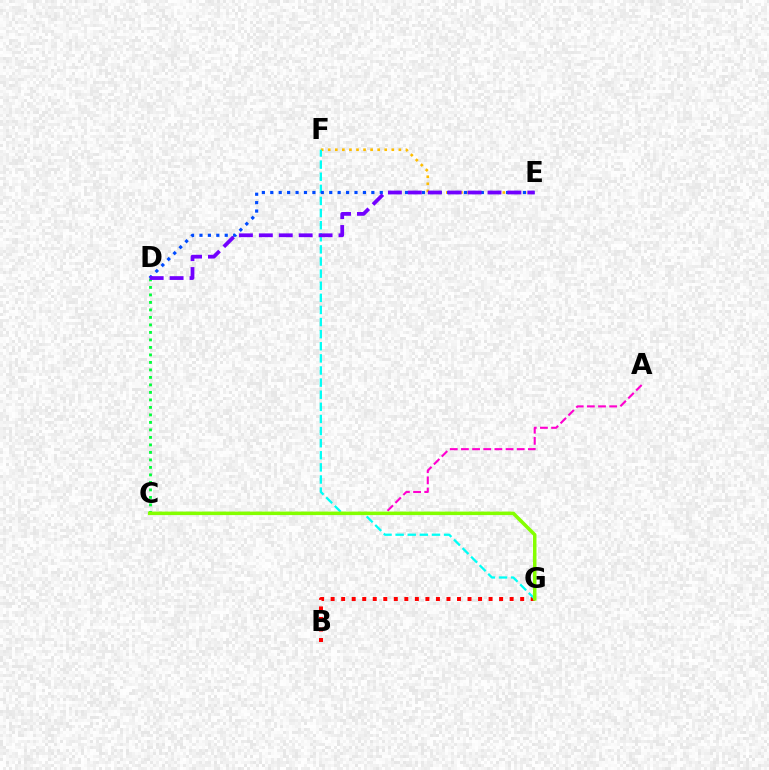{('A', 'C'): [{'color': '#ff00cf', 'line_style': 'dashed', 'thickness': 1.52}], ('C', 'D'): [{'color': '#00ff39', 'line_style': 'dotted', 'thickness': 2.04}], ('B', 'G'): [{'color': '#ff0000', 'line_style': 'dotted', 'thickness': 2.86}], ('E', 'F'): [{'color': '#ffbd00', 'line_style': 'dotted', 'thickness': 1.92}], ('F', 'G'): [{'color': '#00fff6', 'line_style': 'dashed', 'thickness': 1.65}], ('D', 'E'): [{'color': '#004bff', 'line_style': 'dotted', 'thickness': 2.29}, {'color': '#7200ff', 'line_style': 'dashed', 'thickness': 2.71}], ('C', 'G'): [{'color': '#84ff00', 'line_style': 'solid', 'thickness': 2.54}]}